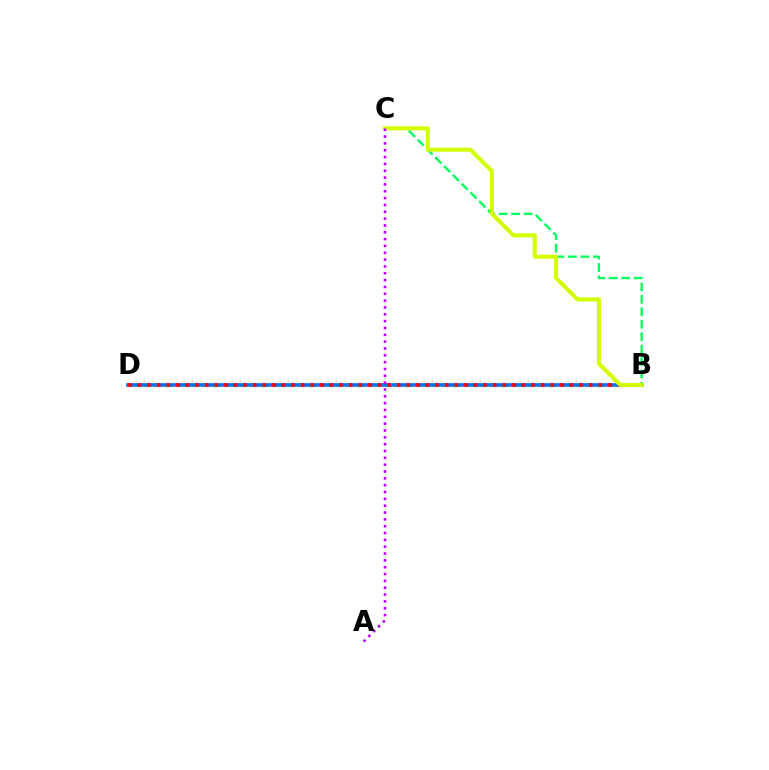{('B', 'C'): [{'color': '#00ff5c', 'line_style': 'dashed', 'thickness': 1.69}, {'color': '#d1ff00', 'line_style': 'solid', 'thickness': 2.91}], ('B', 'D'): [{'color': '#0074ff', 'line_style': 'solid', 'thickness': 2.63}, {'color': '#ff0000', 'line_style': 'dotted', 'thickness': 2.61}], ('A', 'C'): [{'color': '#b900ff', 'line_style': 'dotted', 'thickness': 1.86}]}